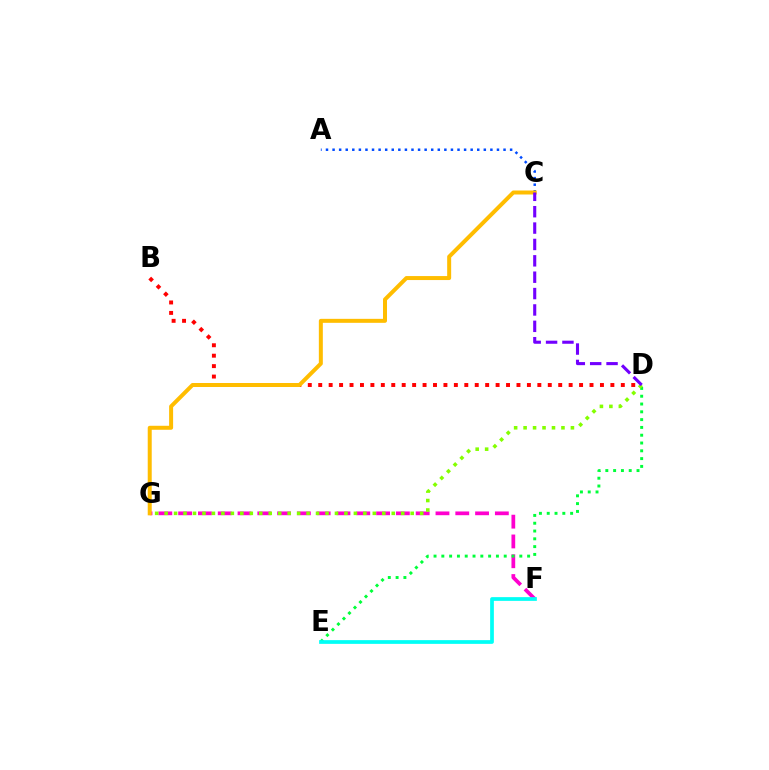{('B', 'D'): [{'color': '#ff0000', 'line_style': 'dotted', 'thickness': 2.83}], ('A', 'C'): [{'color': '#004bff', 'line_style': 'dotted', 'thickness': 1.79}], ('F', 'G'): [{'color': '#ff00cf', 'line_style': 'dashed', 'thickness': 2.69}], ('D', 'E'): [{'color': '#00ff39', 'line_style': 'dotted', 'thickness': 2.12}], ('C', 'G'): [{'color': '#ffbd00', 'line_style': 'solid', 'thickness': 2.87}], ('D', 'G'): [{'color': '#84ff00', 'line_style': 'dotted', 'thickness': 2.57}], ('E', 'F'): [{'color': '#00fff6', 'line_style': 'solid', 'thickness': 2.68}], ('C', 'D'): [{'color': '#7200ff', 'line_style': 'dashed', 'thickness': 2.22}]}